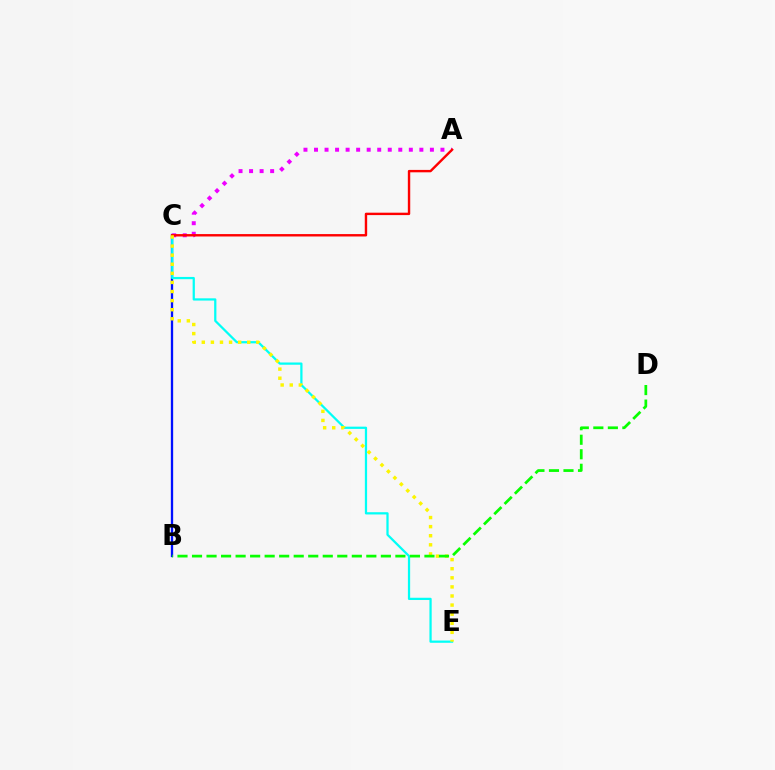{('B', 'C'): [{'color': '#0010ff', 'line_style': 'solid', 'thickness': 1.67}], ('A', 'C'): [{'color': '#ee00ff', 'line_style': 'dotted', 'thickness': 2.86}, {'color': '#ff0000', 'line_style': 'solid', 'thickness': 1.73}], ('C', 'E'): [{'color': '#00fff6', 'line_style': 'solid', 'thickness': 1.62}, {'color': '#fcf500', 'line_style': 'dotted', 'thickness': 2.47}], ('B', 'D'): [{'color': '#08ff00', 'line_style': 'dashed', 'thickness': 1.97}]}